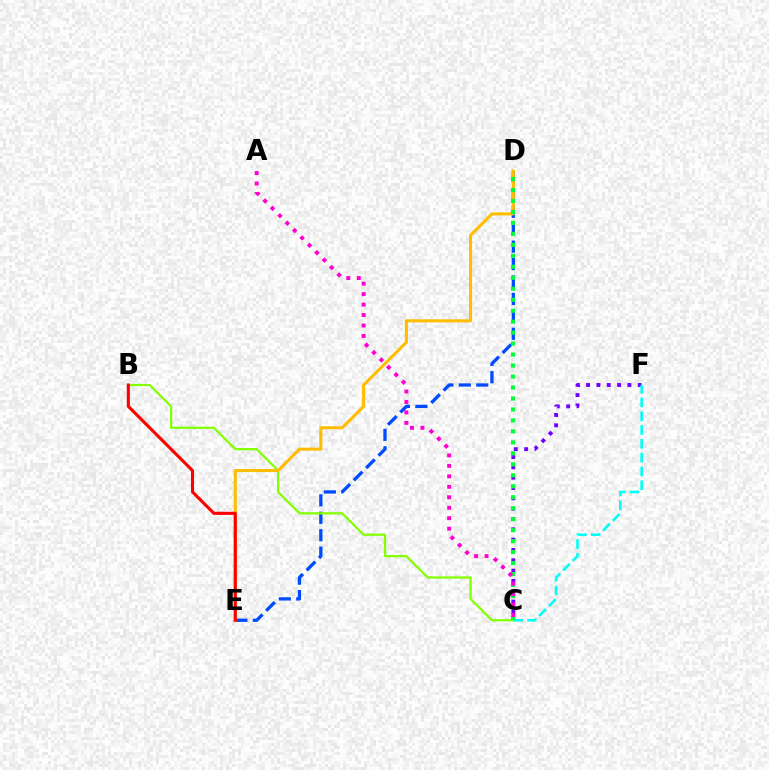{('D', 'E'): [{'color': '#004bff', 'line_style': 'dashed', 'thickness': 2.37}, {'color': '#ffbd00', 'line_style': 'solid', 'thickness': 2.2}], ('B', 'C'): [{'color': '#84ff00', 'line_style': 'solid', 'thickness': 1.6}], ('C', 'F'): [{'color': '#7200ff', 'line_style': 'dotted', 'thickness': 2.81}, {'color': '#00fff6', 'line_style': 'dashed', 'thickness': 1.88}], ('C', 'D'): [{'color': '#00ff39', 'line_style': 'dotted', 'thickness': 2.98}], ('A', 'C'): [{'color': '#ff00cf', 'line_style': 'dotted', 'thickness': 2.84}], ('B', 'E'): [{'color': '#ff0000', 'line_style': 'solid', 'thickness': 2.24}]}